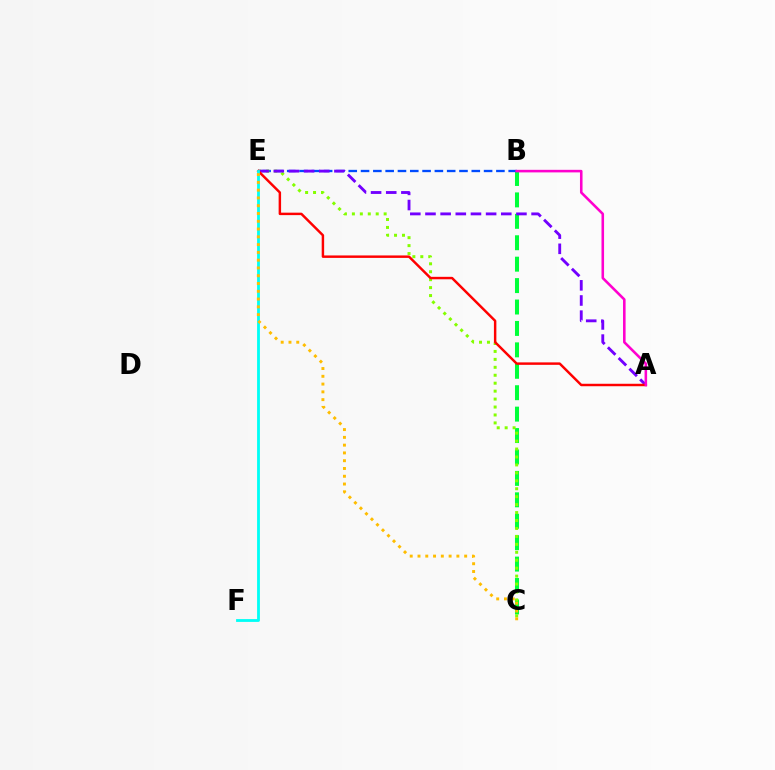{('B', 'C'): [{'color': '#00ff39', 'line_style': 'dashed', 'thickness': 2.91}], ('B', 'E'): [{'color': '#004bff', 'line_style': 'dashed', 'thickness': 1.67}], ('C', 'E'): [{'color': '#84ff00', 'line_style': 'dotted', 'thickness': 2.16}, {'color': '#ffbd00', 'line_style': 'dotted', 'thickness': 2.11}], ('A', 'E'): [{'color': '#7200ff', 'line_style': 'dashed', 'thickness': 2.06}, {'color': '#ff0000', 'line_style': 'solid', 'thickness': 1.77}], ('E', 'F'): [{'color': '#00fff6', 'line_style': 'solid', 'thickness': 2.03}], ('A', 'B'): [{'color': '#ff00cf', 'line_style': 'solid', 'thickness': 1.85}]}